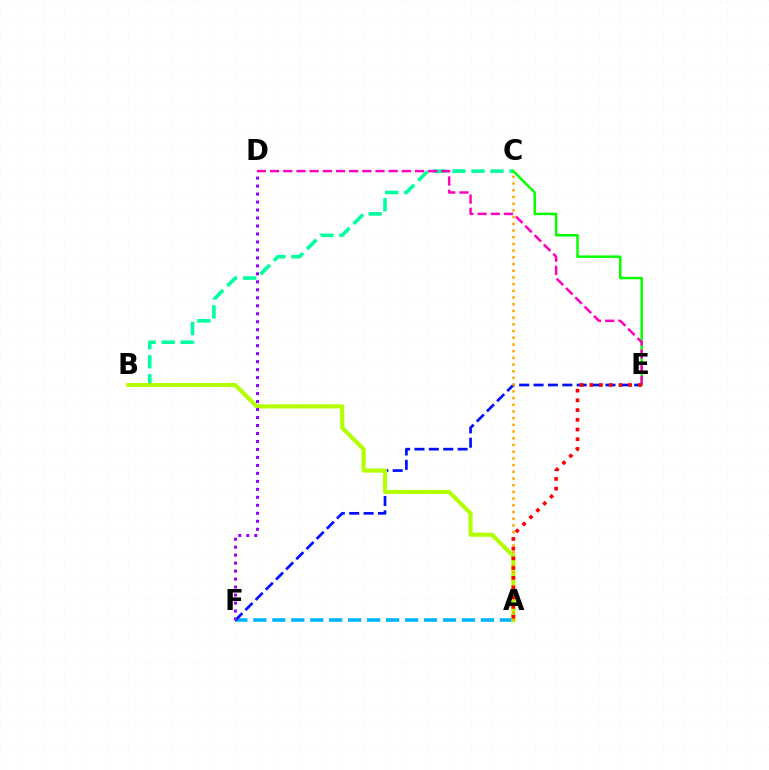{('B', 'C'): [{'color': '#00ff9d', 'line_style': 'dashed', 'thickness': 2.58}], ('A', 'F'): [{'color': '#00b5ff', 'line_style': 'dashed', 'thickness': 2.58}], ('E', 'F'): [{'color': '#0010ff', 'line_style': 'dashed', 'thickness': 1.95}], ('A', 'B'): [{'color': '#b3ff00', 'line_style': 'solid', 'thickness': 2.97}], ('C', 'E'): [{'color': '#08ff00', 'line_style': 'solid', 'thickness': 1.8}], ('D', 'E'): [{'color': '#ff00bd', 'line_style': 'dashed', 'thickness': 1.79}], ('A', 'C'): [{'color': '#ffa500', 'line_style': 'dotted', 'thickness': 1.82}], ('A', 'E'): [{'color': '#ff0000', 'line_style': 'dotted', 'thickness': 2.64}], ('D', 'F'): [{'color': '#9b00ff', 'line_style': 'dotted', 'thickness': 2.17}]}